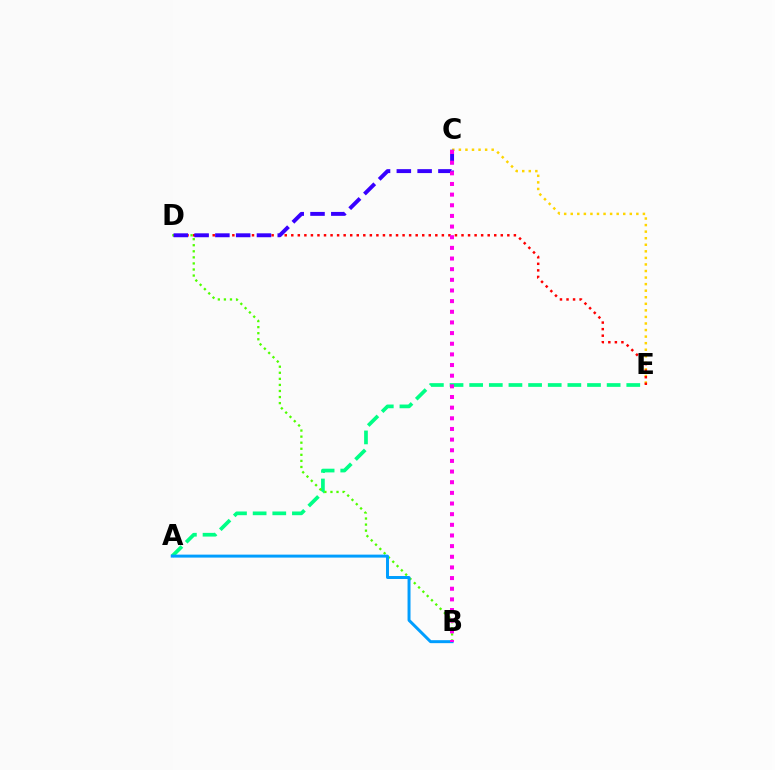{('C', 'E'): [{'color': '#ffd500', 'line_style': 'dotted', 'thickness': 1.78}], ('D', 'E'): [{'color': '#ff0000', 'line_style': 'dotted', 'thickness': 1.78}], ('A', 'E'): [{'color': '#00ff86', 'line_style': 'dashed', 'thickness': 2.67}], ('B', 'D'): [{'color': '#4fff00', 'line_style': 'dotted', 'thickness': 1.65}], ('A', 'B'): [{'color': '#009eff', 'line_style': 'solid', 'thickness': 2.14}], ('C', 'D'): [{'color': '#3700ff', 'line_style': 'dashed', 'thickness': 2.82}], ('B', 'C'): [{'color': '#ff00ed', 'line_style': 'dotted', 'thickness': 2.89}]}